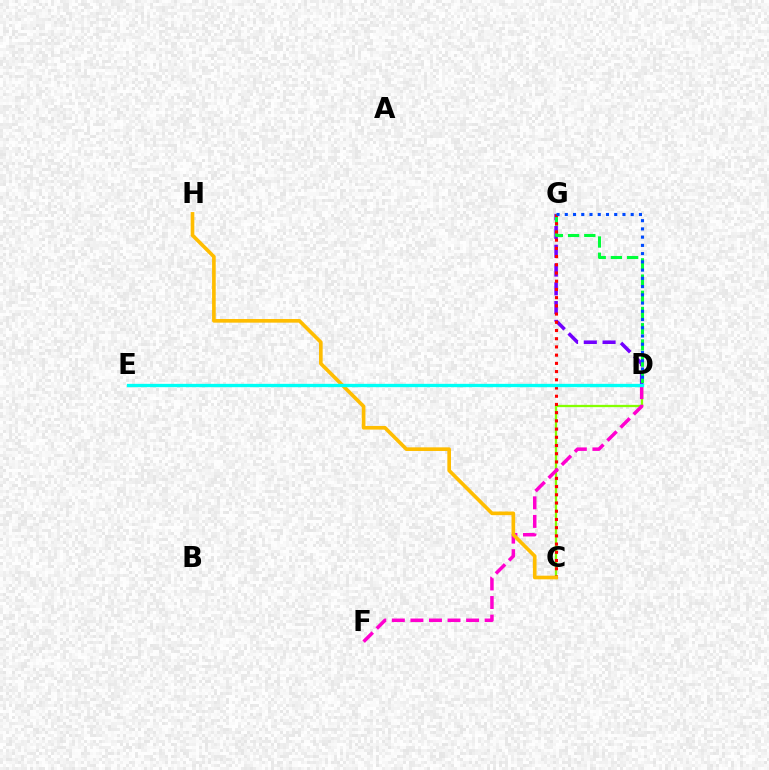{('C', 'D'): [{'color': '#84ff00', 'line_style': 'solid', 'thickness': 1.65}], ('D', 'G'): [{'color': '#7200ff', 'line_style': 'dashed', 'thickness': 2.55}, {'color': '#00ff39', 'line_style': 'dashed', 'thickness': 2.2}, {'color': '#004bff', 'line_style': 'dotted', 'thickness': 2.24}], ('C', 'G'): [{'color': '#ff0000', 'line_style': 'dotted', 'thickness': 2.23}], ('D', 'F'): [{'color': '#ff00cf', 'line_style': 'dashed', 'thickness': 2.52}], ('C', 'H'): [{'color': '#ffbd00', 'line_style': 'solid', 'thickness': 2.62}], ('D', 'E'): [{'color': '#00fff6', 'line_style': 'solid', 'thickness': 2.39}]}